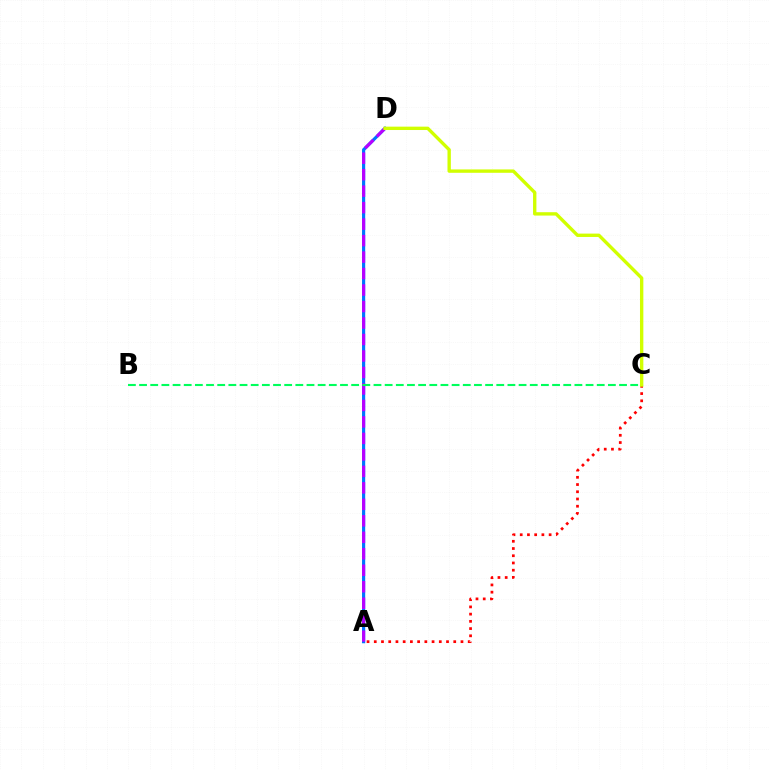{('A', 'C'): [{'color': '#ff0000', 'line_style': 'dotted', 'thickness': 1.96}], ('A', 'D'): [{'color': '#0074ff', 'line_style': 'solid', 'thickness': 2.28}, {'color': '#b900ff', 'line_style': 'dashed', 'thickness': 2.24}], ('B', 'C'): [{'color': '#00ff5c', 'line_style': 'dashed', 'thickness': 1.52}], ('C', 'D'): [{'color': '#d1ff00', 'line_style': 'solid', 'thickness': 2.42}]}